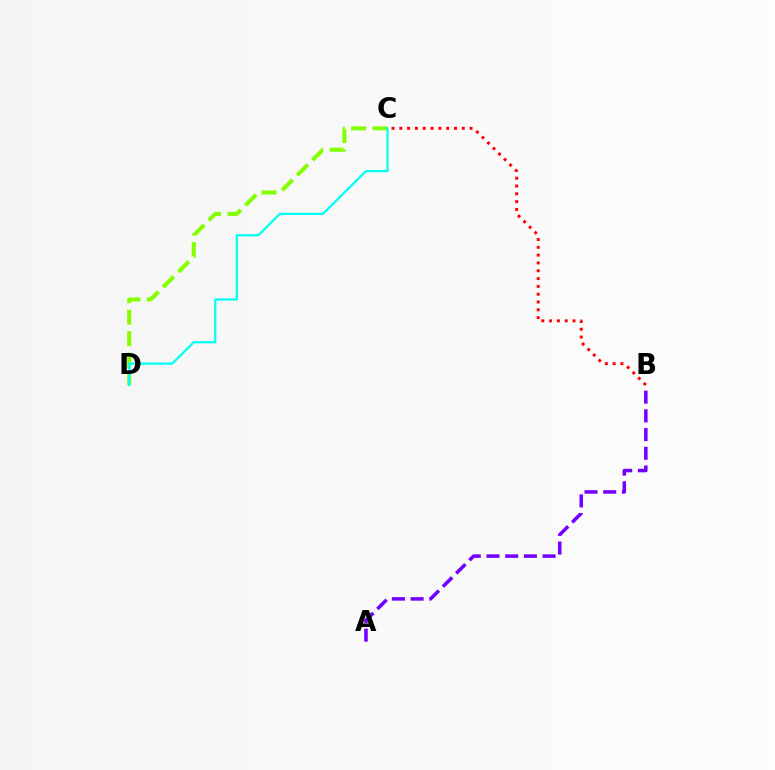{('C', 'D'): [{'color': '#84ff00', 'line_style': 'dashed', 'thickness': 2.91}, {'color': '#00fff6', 'line_style': 'solid', 'thickness': 1.63}], ('A', 'B'): [{'color': '#7200ff', 'line_style': 'dashed', 'thickness': 2.54}], ('B', 'C'): [{'color': '#ff0000', 'line_style': 'dotted', 'thickness': 2.12}]}